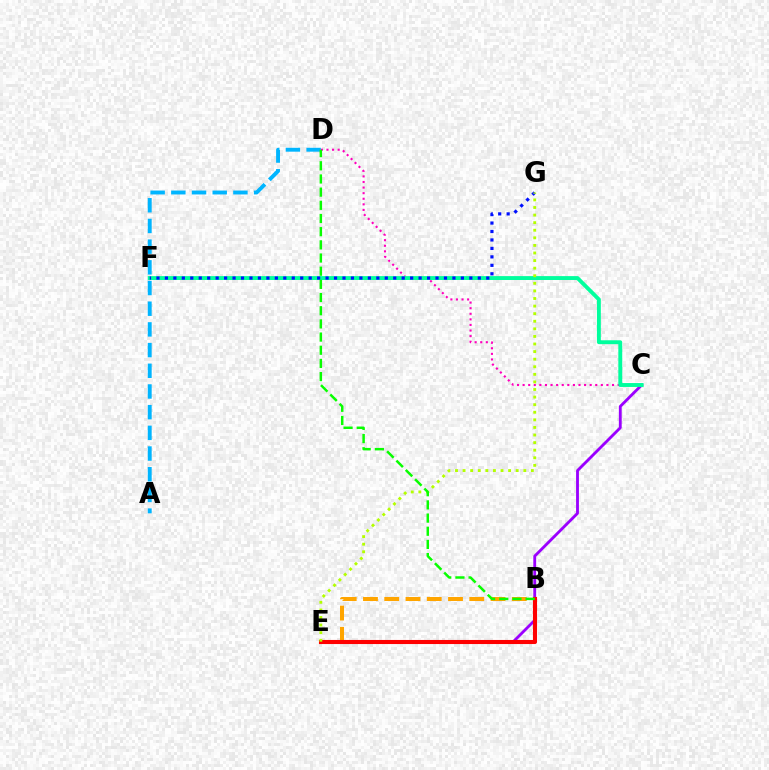{('B', 'E'): [{'color': '#ffa500', 'line_style': 'dashed', 'thickness': 2.89}, {'color': '#ff0000', 'line_style': 'solid', 'thickness': 2.94}], ('A', 'D'): [{'color': '#00b5ff', 'line_style': 'dashed', 'thickness': 2.81}], ('C', 'D'): [{'color': '#ff00bd', 'line_style': 'dotted', 'thickness': 1.52}], ('C', 'E'): [{'color': '#9b00ff', 'line_style': 'solid', 'thickness': 2.04}], ('C', 'F'): [{'color': '#00ff9d', 'line_style': 'solid', 'thickness': 2.81}], ('F', 'G'): [{'color': '#0010ff', 'line_style': 'dotted', 'thickness': 2.3}], ('E', 'G'): [{'color': '#b3ff00', 'line_style': 'dotted', 'thickness': 2.06}], ('B', 'D'): [{'color': '#08ff00', 'line_style': 'dashed', 'thickness': 1.79}]}